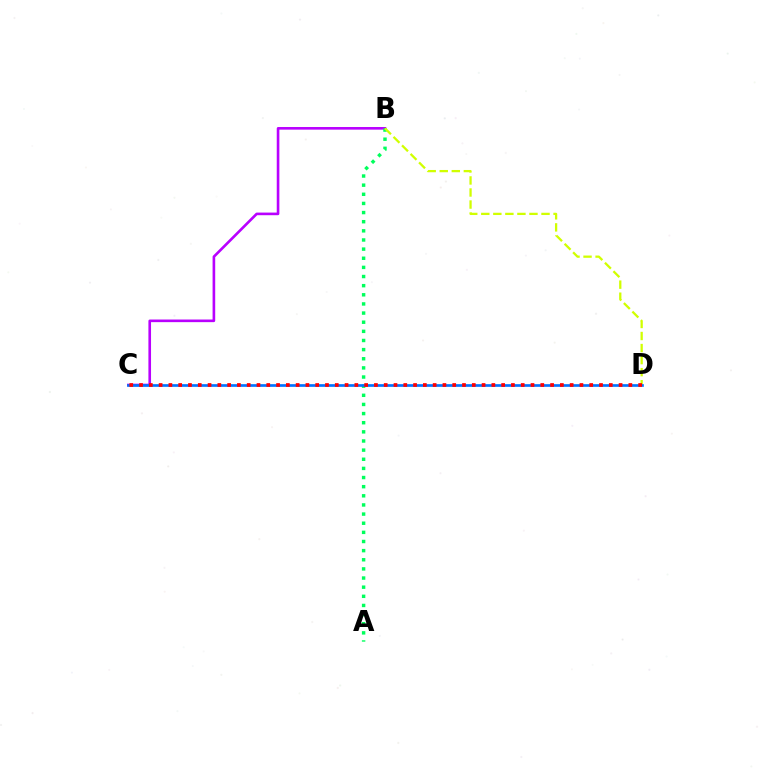{('B', 'C'): [{'color': '#b900ff', 'line_style': 'solid', 'thickness': 1.89}], ('A', 'B'): [{'color': '#00ff5c', 'line_style': 'dotted', 'thickness': 2.48}], ('B', 'D'): [{'color': '#d1ff00', 'line_style': 'dashed', 'thickness': 1.64}], ('C', 'D'): [{'color': '#0074ff', 'line_style': 'solid', 'thickness': 1.93}, {'color': '#ff0000', 'line_style': 'dotted', 'thickness': 2.66}]}